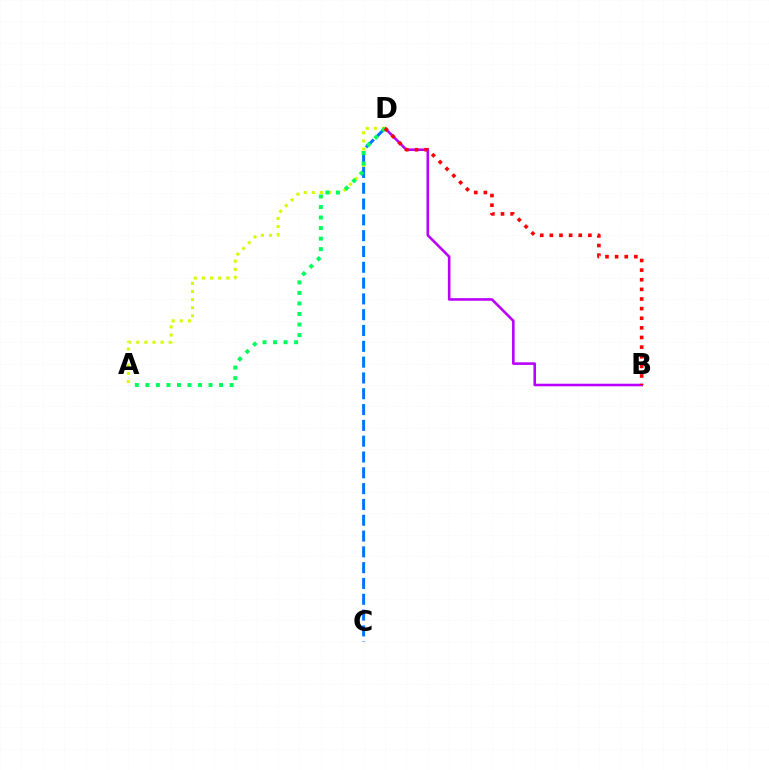{('B', 'D'): [{'color': '#b900ff', 'line_style': 'solid', 'thickness': 1.86}, {'color': '#ff0000', 'line_style': 'dotted', 'thickness': 2.62}], ('A', 'D'): [{'color': '#d1ff00', 'line_style': 'dotted', 'thickness': 2.21}, {'color': '#00ff5c', 'line_style': 'dotted', 'thickness': 2.86}], ('C', 'D'): [{'color': '#0074ff', 'line_style': 'dashed', 'thickness': 2.15}]}